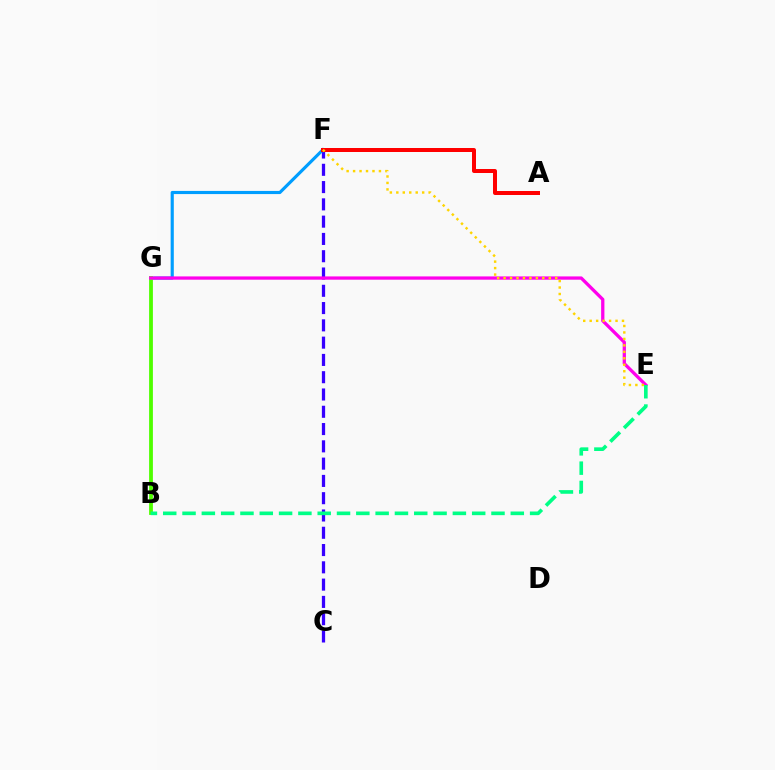{('C', 'F'): [{'color': '#3700ff', 'line_style': 'dashed', 'thickness': 2.35}], ('F', 'G'): [{'color': '#009eff', 'line_style': 'solid', 'thickness': 2.27}], ('B', 'G'): [{'color': '#4fff00', 'line_style': 'solid', 'thickness': 2.74}], ('E', 'G'): [{'color': '#ff00ed', 'line_style': 'solid', 'thickness': 2.36}], ('A', 'F'): [{'color': '#ff0000', 'line_style': 'solid', 'thickness': 2.88}], ('E', 'F'): [{'color': '#ffd500', 'line_style': 'dotted', 'thickness': 1.76}], ('B', 'E'): [{'color': '#00ff86', 'line_style': 'dashed', 'thickness': 2.62}]}